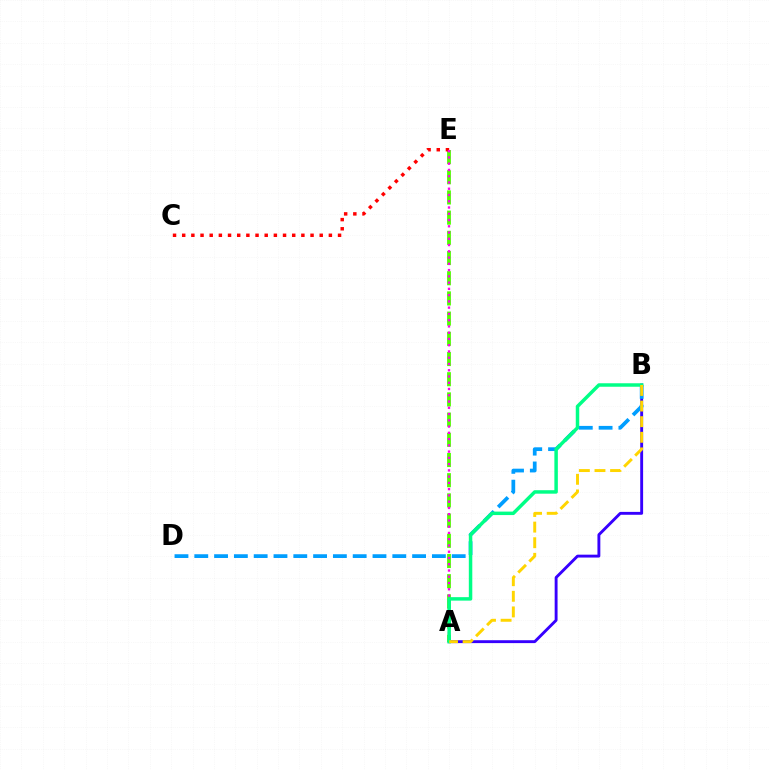{('A', 'B'): [{'color': '#3700ff', 'line_style': 'solid', 'thickness': 2.08}, {'color': '#00ff86', 'line_style': 'solid', 'thickness': 2.5}, {'color': '#ffd500', 'line_style': 'dashed', 'thickness': 2.12}], ('A', 'E'): [{'color': '#4fff00', 'line_style': 'dashed', 'thickness': 2.74}, {'color': '#ff00ed', 'line_style': 'dotted', 'thickness': 1.7}], ('C', 'E'): [{'color': '#ff0000', 'line_style': 'dotted', 'thickness': 2.49}], ('B', 'D'): [{'color': '#009eff', 'line_style': 'dashed', 'thickness': 2.69}]}